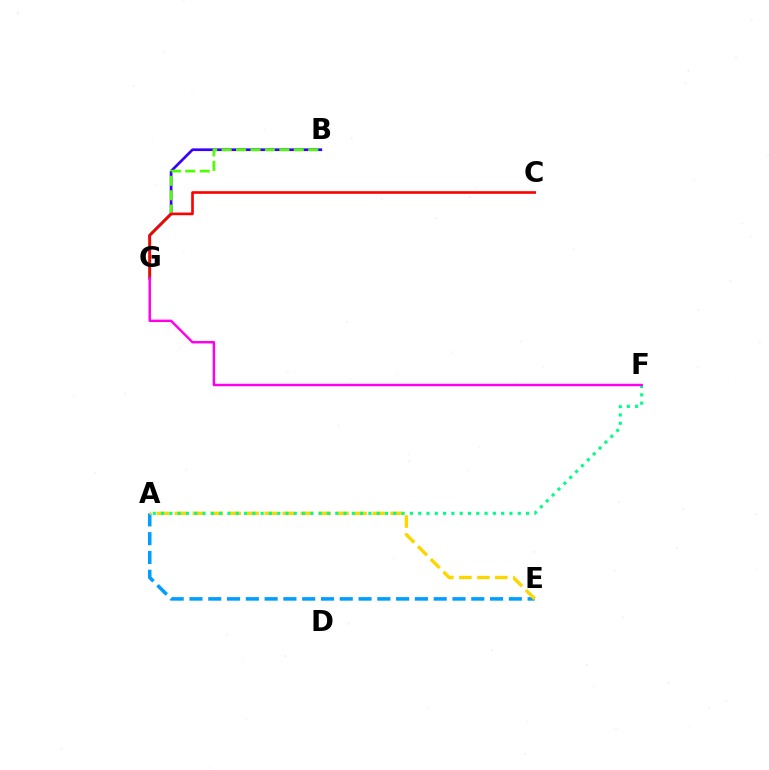{('A', 'E'): [{'color': '#009eff', 'line_style': 'dashed', 'thickness': 2.55}, {'color': '#ffd500', 'line_style': 'dashed', 'thickness': 2.44}], ('B', 'G'): [{'color': '#3700ff', 'line_style': 'solid', 'thickness': 1.95}, {'color': '#4fff00', 'line_style': 'dashed', 'thickness': 1.96}], ('A', 'F'): [{'color': '#00ff86', 'line_style': 'dotted', 'thickness': 2.25}], ('C', 'G'): [{'color': '#ff0000', 'line_style': 'solid', 'thickness': 1.9}], ('F', 'G'): [{'color': '#ff00ed', 'line_style': 'solid', 'thickness': 1.77}]}